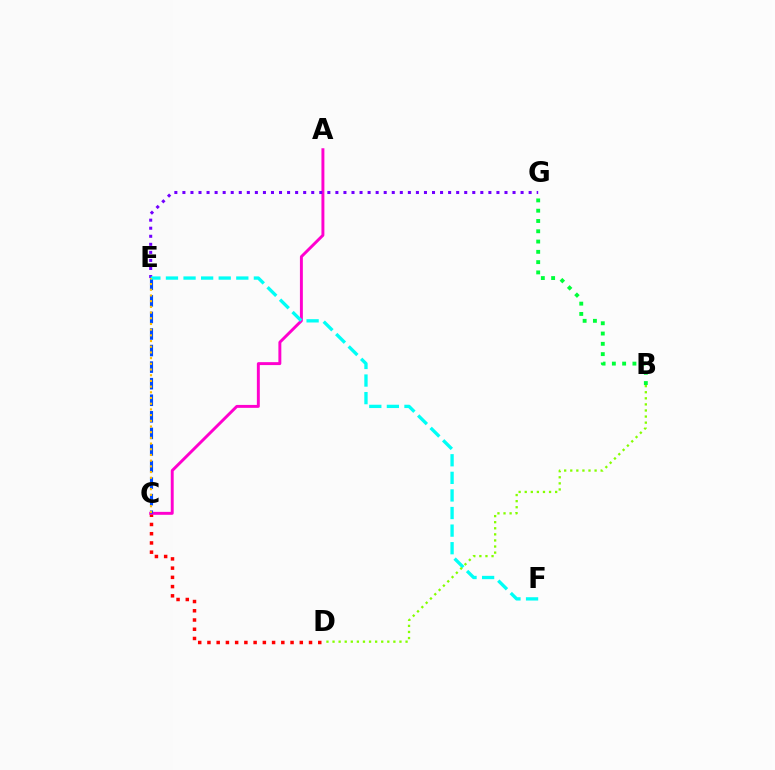{('C', 'D'): [{'color': '#ff0000', 'line_style': 'dotted', 'thickness': 2.51}], ('A', 'C'): [{'color': '#ff00cf', 'line_style': 'solid', 'thickness': 2.11}], ('C', 'E'): [{'color': '#004bff', 'line_style': 'dashed', 'thickness': 2.25}, {'color': '#ffbd00', 'line_style': 'dotted', 'thickness': 1.55}], ('E', 'G'): [{'color': '#7200ff', 'line_style': 'dotted', 'thickness': 2.19}], ('E', 'F'): [{'color': '#00fff6', 'line_style': 'dashed', 'thickness': 2.39}], ('B', 'D'): [{'color': '#84ff00', 'line_style': 'dotted', 'thickness': 1.65}], ('B', 'G'): [{'color': '#00ff39', 'line_style': 'dotted', 'thickness': 2.79}]}